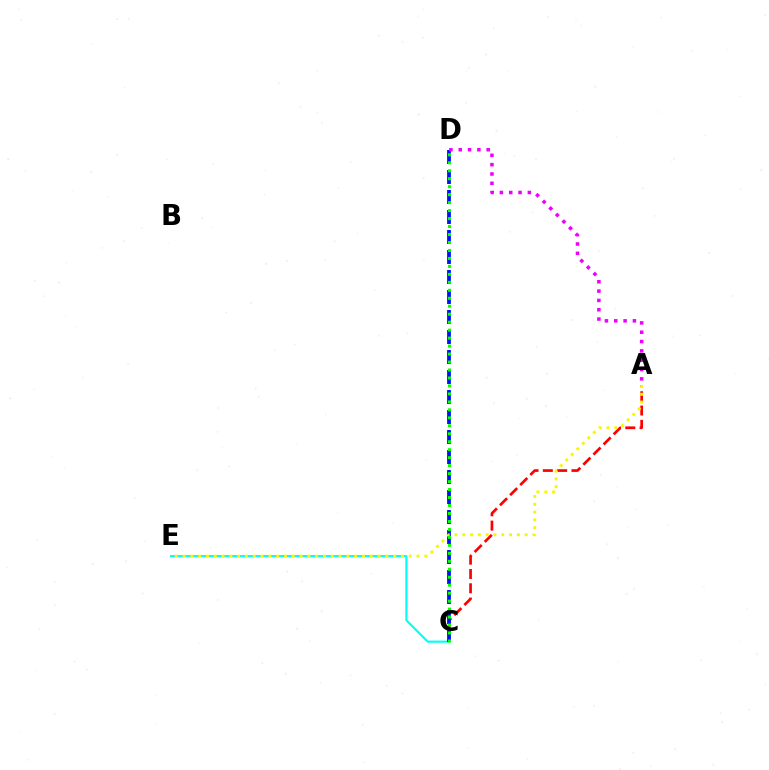{('A', 'C'): [{'color': '#ff0000', 'line_style': 'dashed', 'thickness': 1.94}], ('C', 'E'): [{'color': '#00fff6', 'line_style': 'solid', 'thickness': 1.54}], ('C', 'D'): [{'color': '#0010ff', 'line_style': 'dashed', 'thickness': 2.72}, {'color': '#08ff00', 'line_style': 'dotted', 'thickness': 2.17}], ('A', 'E'): [{'color': '#fcf500', 'line_style': 'dotted', 'thickness': 2.12}], ('A', 'D'): [{'color': '#ee00ff', 'line_style': 'dotted', 'thickness': 2.53}]}